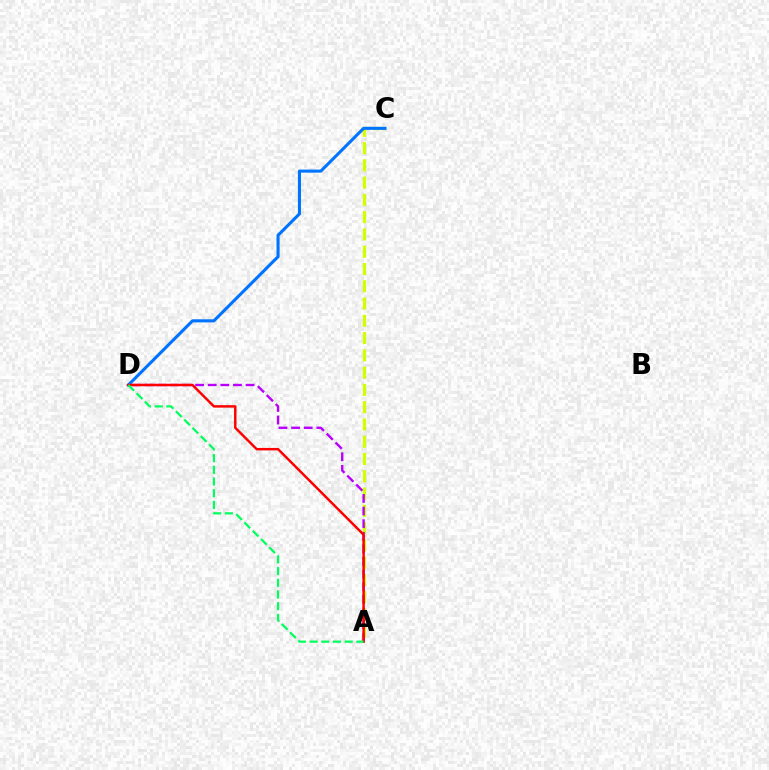{('A', 'C'): [{'color': '#d1ff00', 'line_style': 'dashed', 'thickness': 2.35}], ('C', 'D'): [{'color': '#0074ff', 'line_style': 'solid', 'thickness': 2.22}], ('A', 'D'): [{'color': '#b900ff', 'line_style': 'dashed', 'thickness': 1.71}, {'color': '#ff0000', 'line_style': 'solid', 'thickness': 1.78}, {'color': '#00ff5c', 'line_style': 'dashed', 'thickness': 1.59}]}